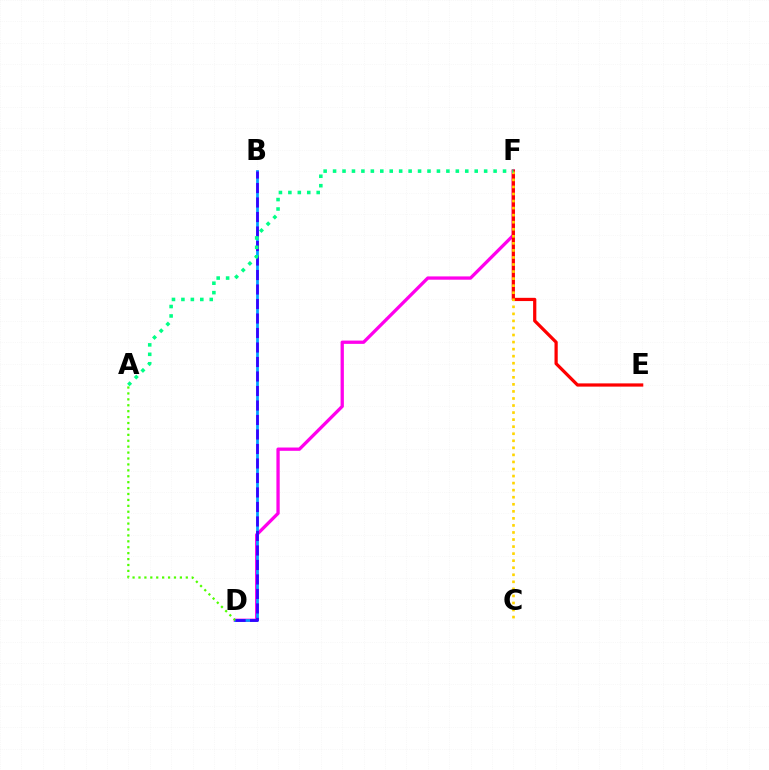{('D', 'F'): [{'color': '#ff00ed', 'line_style': 'solid', 'thickness': 2.37}], ('B', 'D'): [{'color': '#009eff', 'line_style': 'solid', 'thickness': 1.99}, {'color': '#3700ff', 'line_style': 'dashed', 'thickness': 1.97}], ('A', 'D'): [{'color': '#4fff00', 'line_style': 'dotted', 'thickness': 1.61}], ('E', 'F'): [{'color': '#ff0000', 'line_style': 'solid', 'thickness': 2.33}], ('C', 'F'): [{'color': '#ffd500', 'line_style': 'dotted', 'thickness': 1.92}], ('A', 'F'): [{'color': '#00ff86', 'line_style': 'dotted', 'thickness': 2.57}]}